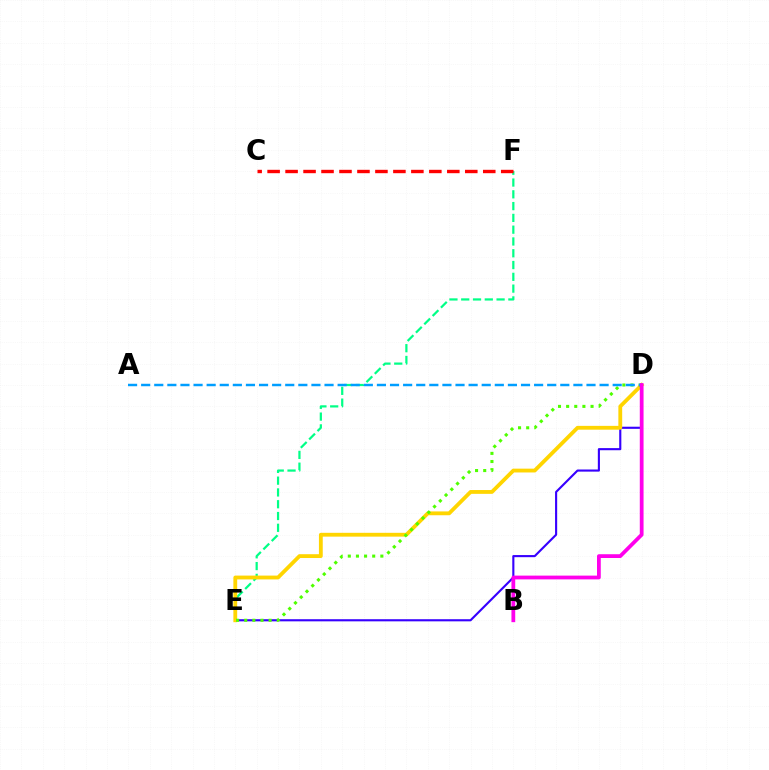{('D', 'E'): [{'color': '#3700ff', 'line_style': 'solid', 'thickness': 1.53}, {'color': '#ffd500', 'line_style': 'solid', 'thickness': 2.75}, {'color': '#4fff00', 'line_style': 'dotted', 'thickness': 2.21}], ('E', 'F'): [{'color': '#00ff86', 'line_style': 'dashed', 'thickness': 1.6}], ('A', 'D'): [{'color': '#009eff', 'line_style': 'dashed', 'thickness': 1.78}], ('B', 'D'): [{'color': '#ff00ed', 'line_style': 'solid', 'thickness': 2.72}], ('C', 'F'): [{'color': '#ff0000', 'line_style': 'dashed', 'thickness': 2.44}]}